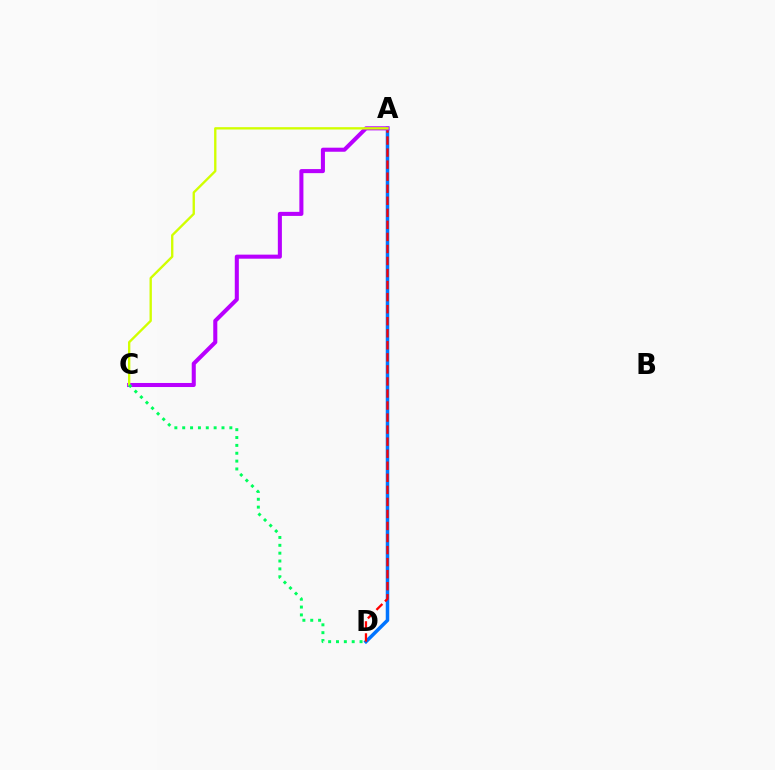{('A', 'D'): [{'color': '#0074ff', 'line_style': 'solid', 'thickness': 2.53}, {'color': '#ff0000', 'line_style': 'dashed', 'thickness': 1.64}], ('A', 'C'): [{'color': '#b900ff', 'line_style': 'solid', 'thickness': 2.92}, {'color': '#d1ff00', 'line_style': 'solid', 'thickness': 1.69}], ('C', 'D'): [{'color': '#00ff5c', 'line_style': 'dotted', 'thickness': 2.13}]}